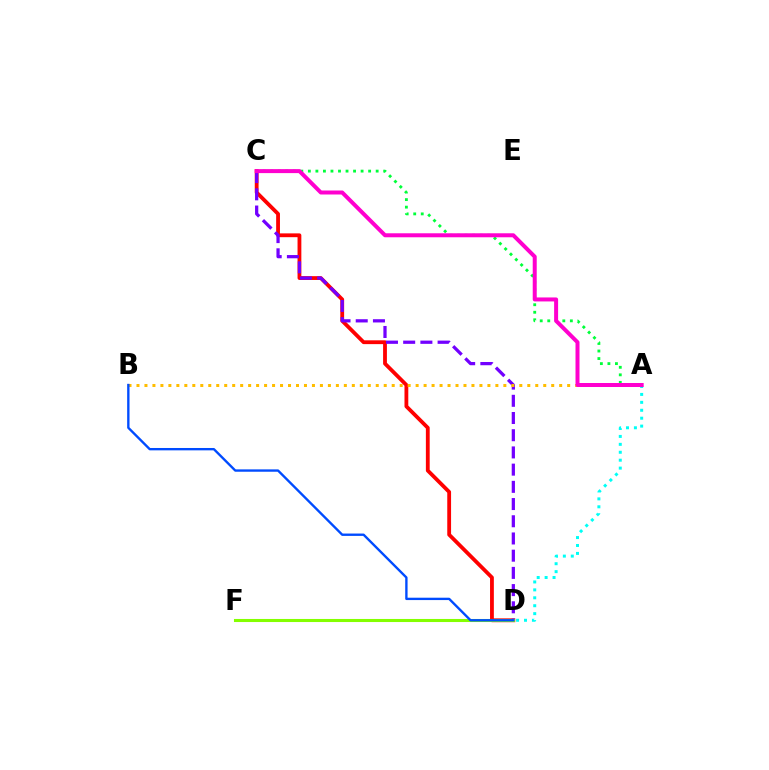{('A', 'C'): [{'color': '#00ff39', 'line_style': 'dotted', 'thickness': 2.05}, {'color': '#ff00cf', 'line_style': 'solid', 'thickness': 2.87}], ('C', 'D'): [{'color': '#ff0000', 'line_style': 'solid', 'thickness': 2.74}, {'color': '#7200ff', 'line_style': 'dashed', 'thickness': 2.34}], ('A', 'D'): [{'color': '#00fff6', 'line_style': 'dotted', 'thickness': 2.15}], ('A', 'B'): [{'color': '#ffbd00', 'line_style': 'dotted', 'thickness': 2.17}], ('D', 'F'): [{'color': '#84ff00', 'line_style': 'solid', 'thickness': 2.21}], ('B', 'D'): [{'color': '#004bff', 'line_style': 'solid', 'thickness': 1.7}]}